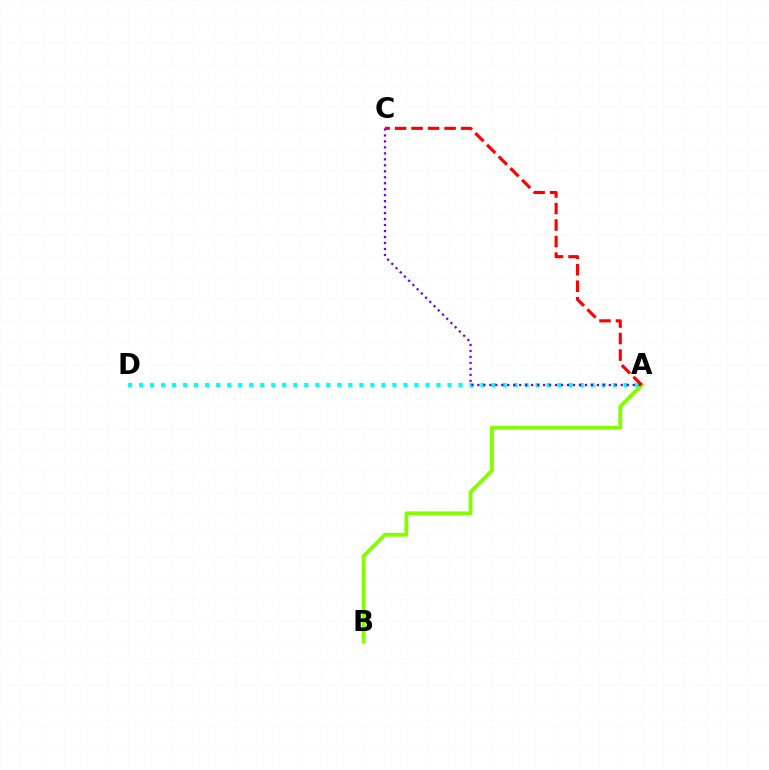{('A', 'D'): [{'color': '#00fff6', 'line_style': 'dotted', 'thickness': 2.99}], ('A', 'B'): [{'color': '#84ff00', 'line_style': 'solid', 'thickness': 2.77}], ('A', 'C'): [{'color': '#7200ff', 'line_style': 'dotted', 'thickness': 1.62}, {'color': '#ff0000', 'line_style': 'dashed', 'thickness': 2.24}]}